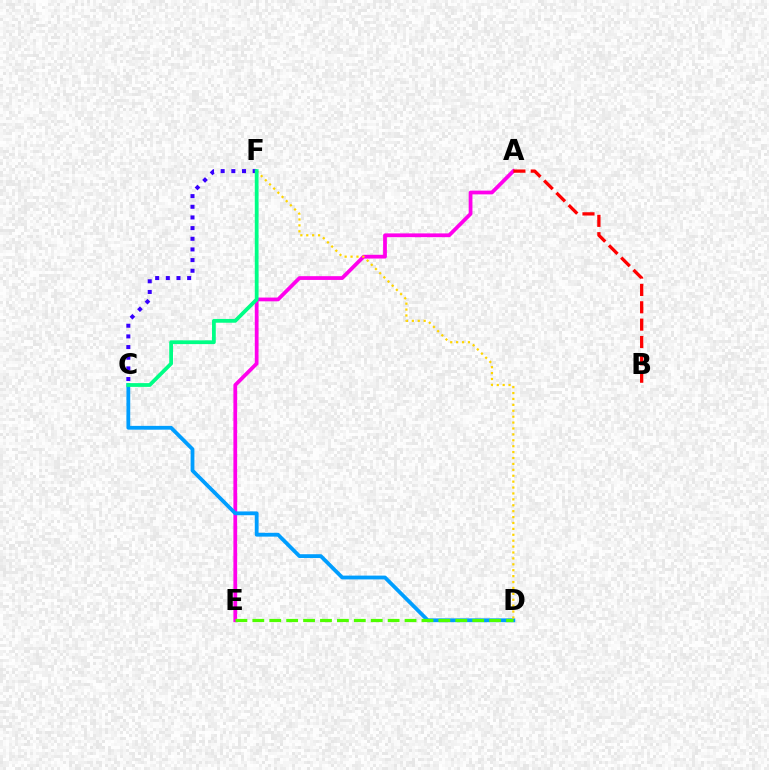{('C', 'F'): [{'color': '#3700ff', 'line_style': 'dotted', 'thickness': 2.9}, {'color': '#00ff86', 'line_style': 'solid', 'thickness': 2.72}], ('A', 'E'): [{'color': '#ff00ed', 'line_style': 'solid', 'thickness': 2.71}], ('A', 'B'): [{'color': '#ff0000', 'line_style': 'dashed', 'thickness': 2.36}], ('C', 'D'): [{'color': '#009eff', 'line_style': 'solid', 'thickness': 2.73}], ('D', 'F'): [{'color': '#ffd500', 'line_style': 'dotted', 'thickness': 1.6}], ('D', 'E'): [{'color': '#4fff00', 'line_style': 'dashed', 'thickness': 2.3}]}